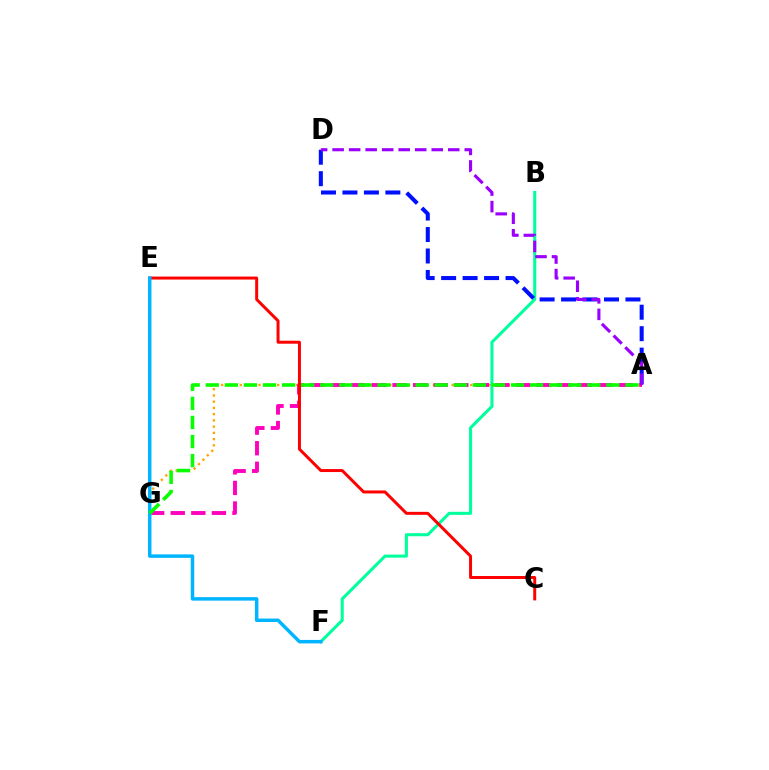{('A', 'G'): [{'color': '#ffa500', 'line_style': 'dotted', 'thickness': 1.69}, {'color': '#ff00bd', 'line_style': 'dashed', 'thickness': 2.8}, {'color': '#08ff00', 'line_style': 'dashed', 'thickness': 2.59}], ('E', 'G'): [{'color': '#b3ff00', 'line_style': 'dashed', 'thickness': 1.5}], ('B', 'F'): [{'color': '#00ff9d', 'line_style': 'solid', 'thickness': 2.21}], ('A', 'D'): [{'color': '#0010ff', 'line_style': 'dashed', 'thickness': 2.92}, {'color': '#9b00ff', 'line_style': 'dashed', 'thickness': 2.24}], ('C', 'E'): [{'color': '#ff0000', 'line_style': 'solid', 'thickness': 2.15}], ('E', 'F'): [{'color': '#00b5ff', 'line_style': 'solid', 'thickness': 2.5}]}